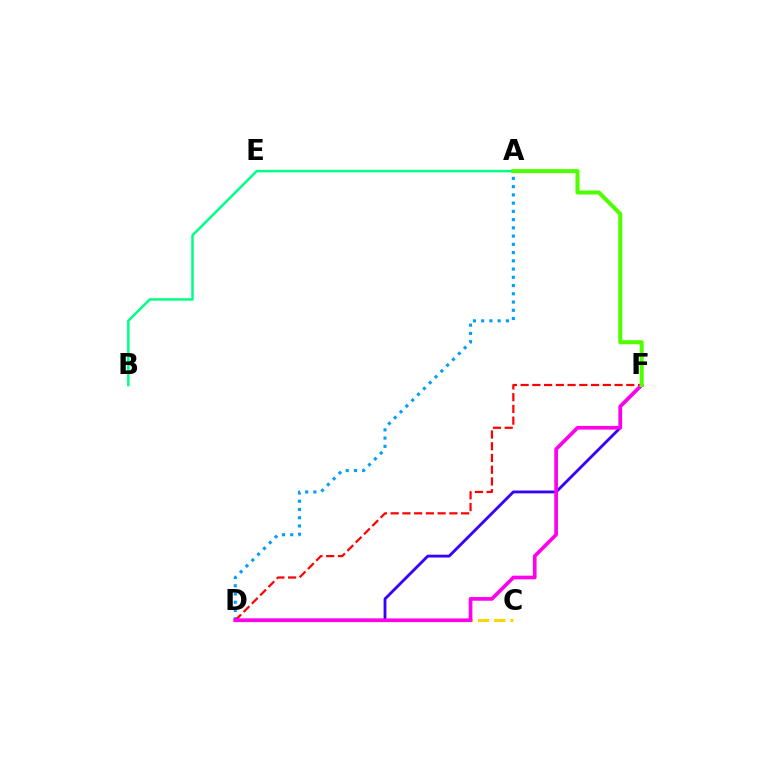{('A', 'D'): [{'color': '#009eff', 'line_style': 'dotted', 'thickness': 2.24}], ('D', 'F'): [{'color': '#3700ff', 'line_style': 'solid', 'thickness': 2.04}, {'color': '#ff0000', 'line_style': 'dashed', 'thickness': 1.59}, {'color': '#ff00ed', 'line_style': 'solid', 'thickness': 2.65}], ('A', 'B'): [{'color': '#00ff86', 'line_style': 'solid', 'thickness': 1.8}], ('C', 'D'): [{'color': '#ffd500', 'line_style': 'dashed', 'thickness': 2.2}], ('A', 'F'): [{'color': '#4fff00', 'line_style': 'solid', 'thickness': 2.91}]}